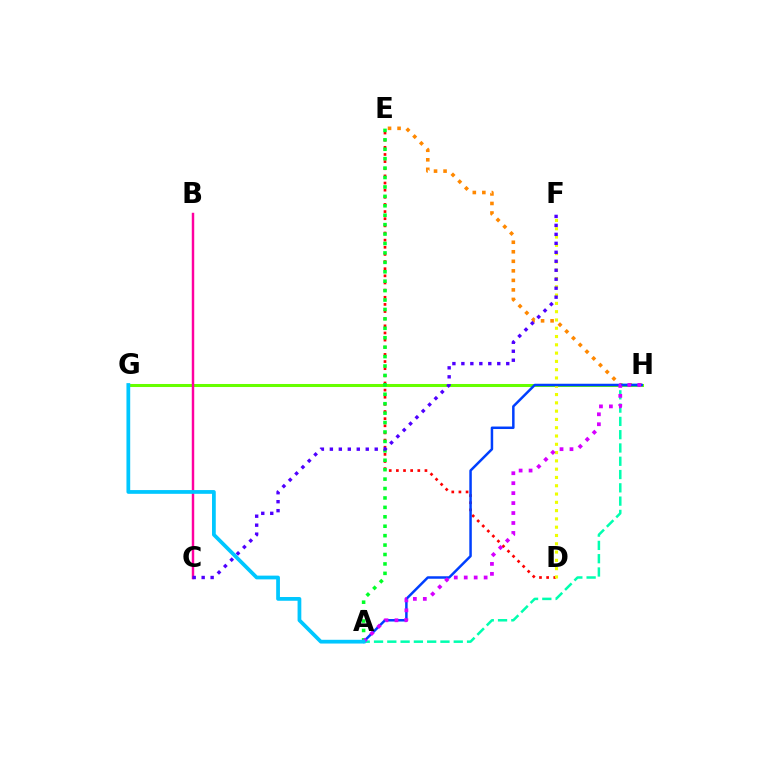{('E', 'H'): [{'color': '#ff8800', 'line_style': 'dotted', 'thickness': 2.59}], ('G', 'H'): [{'color': '#66ff00', 'line_style': 'solid', 'thickness': 2.19}], ('D', 'E'): [{'color': '#ff0000', 'line_style': 'dotted', 'thickness': 1.94}], ('B', 'C'): [{'color': '#ff00a0', 'line_style': 'solid', 'thickness': 1.76}], ('A', 'H'): [{'color': '#00ffaf', 'line_style': 'dashed', 'thickness': 1.81}, {'color': '#003fff', 'line_style': 'solid', 'thickness': 1.8}, {'color': '#d600ff', 'line_style': 'dotted', 'thickness': 2.7}], ('D', 'F'): [{'color': '#eeff00', 'line_style': 'dotted', 'thickness': 2.25}], ('A', 'E'): [{'color': '#00ff27', 'line_style': 'dotted', 'thickness': 2.56}], ('C', 'F'): [{'color': '#4f00ff', 'line_style': 'dotted', 'thickness': 2.44}], ('A', 'G'): [{'color': '#00c7ff', 'line_style': 'solid', 'thickness': 2.7}]}